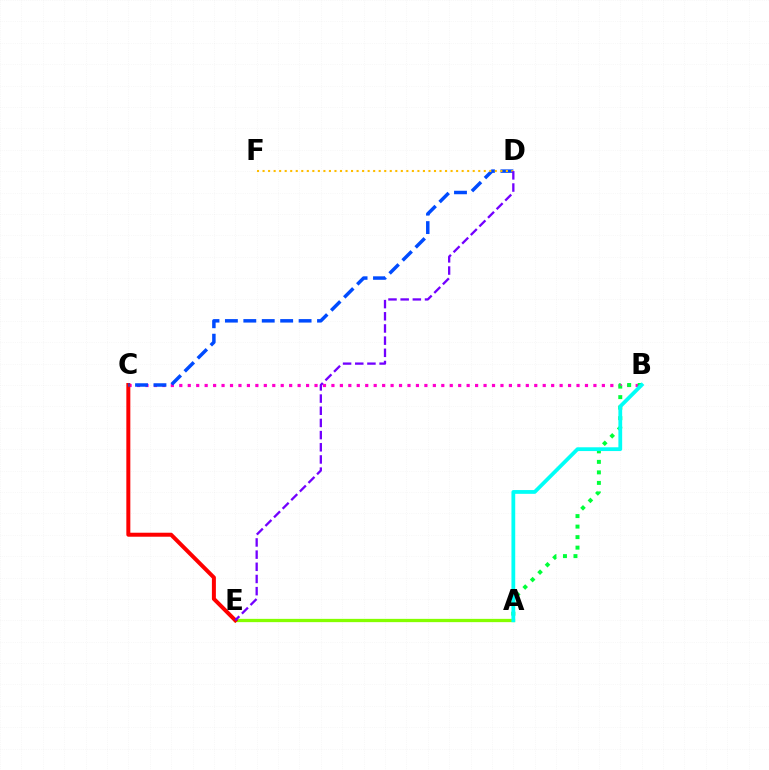{('A', 'E'): [{'color': '#84ff00', 'line_style': 'solid', 'thickness': 2.36}], ('B', 'C'): [{'color': '#ff00cf', 'line_style': 'dotted', 'thickness': 2.3}], ('C', 'E'): [{'color': '#ff0000', 'line_style': 'solid', 'thickness': 2.87}], ('C', 'D'): [{'color': '#004bff', 'line_style': 'dashed', 'thickness': 2.5}], ('A', 'B'): [{'color': '#00ff39', 'line_style': 'dotted', 'thickness': 2.86}, {'color': '#00fff6', 'line_style': 'solid', 'thickness': 2.72}], ('D', 'F'): [{'color': '#ffbd00', 'line_style': 'dotted', 'thickness': 1.5}], ('D', 'E'): [{'color': '#7200ff', 'line_style': 'dashed', 'thickness': 1.65}]}